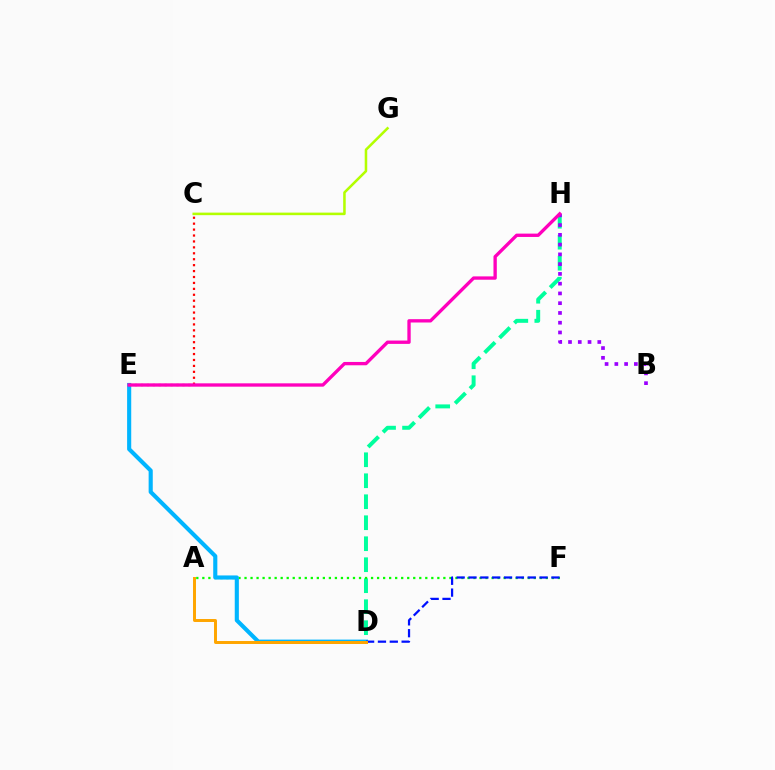{('D', 'H'): [{'color': '#00ff9d', 'line_style': 'dashed', 'thickness': 2.85}], ('A', 'F'): [{'color': '#08ff00', 'line_style': 'dotted', 'thickness': 1.64}], ('C', 'G'): [{'color': '#b3ff00', 'line_style': 'solid', 'thickness': 1.83}], ('D', 'E'): [{'color': '#00b5ff', 'line_style': 'solid', 'thickness': 2.96}], ('C', 'E'): [{'color': '#ff0000', 'line_style': 'dotted', 'thickness': 1.61}], ('D', 'F'): [{'color': '#0010ff', 'line_style': 'dashed', 'thickness': 1.61}], ('B', 'H'): [{'color': '#9b00ff', 'line_style': 'dotted', 'thickness': 2.65}], ('A', 'D'): [{'color': '#ffa500', 'line_style': 'solid', 'thickness': 2.13}], ('E', 'H'): [{'color': '#ff00bd', 'line_style': 'solid', 'thickness': 2.4}]}